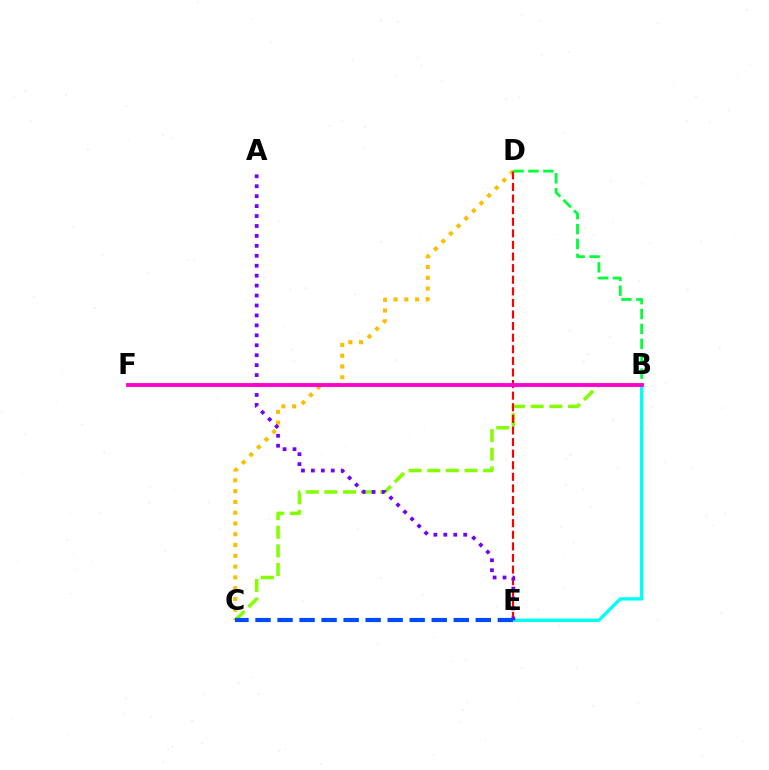{('B', 'E'): [{'color': '#00fff6', 'line_style': 'solid', 'thickness': 2.41}], ('B', 'C'): [{'color': '#84ff00', 'line_style': 'dashed', 'thickness': 2.53}], ('C', 'D'): [{'color': '#ffbd00', 'line_style': 'dotted', 'thickness': 2.93}], ('D', 'E'): [{'color': '#ff0000', 'line_style': 'dashed', 'thickness': 1.58}], ('A', 'E'): [{'color': '#7200ff', 'line_style': 'dotted', 'thickness': 2.7}], ('B', 'D'): [{'color': '#00ff39', 'line_style': 'dashed', 'thickness': 2.03}], ('C', 'E'): [{'color': '#004bff', 'line_style': 'dashed', 'thickness': 2.99}], ('B', 'F'): [{'color': '#ff00cf', 'line_style': 'solid', 'thickness': 2.77}]}